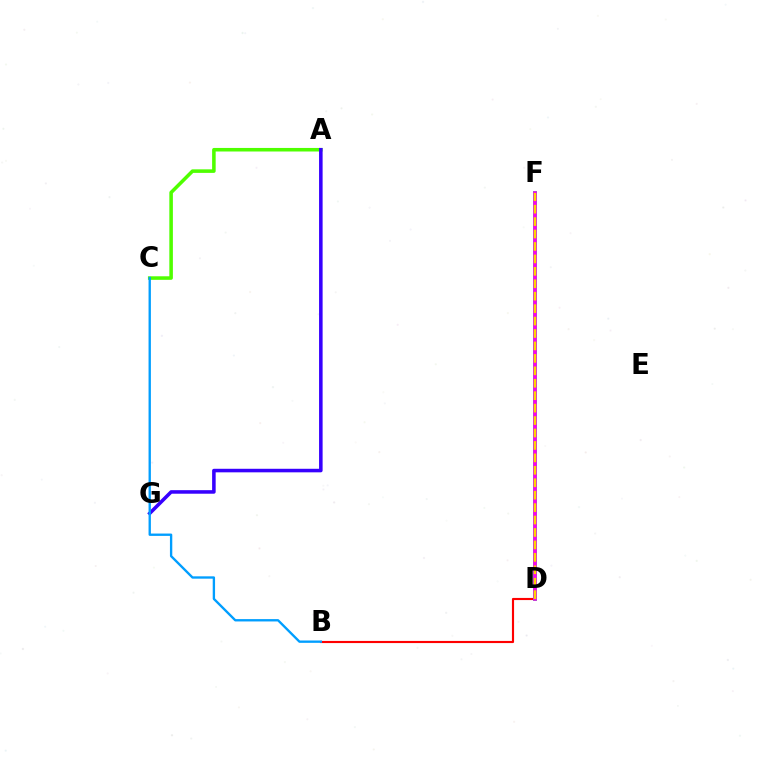{('B', 'D'): [{'color': '#ff0000', 'line_style': 'solid', 'thickness': 1.54}], ('D', 'F'): [{'color': '#00ff86', 'line_style': 'solid', 'thickness': 2.82}, {'color': '#ff00ed', 'line_style': 'solid', 'thickness': 2.61}, {'color': '#ffd500', 'line_style': 'dashed', 'thickness': 1.69}], ('A', 'C'): [{'color': '#4fff00', 'line_style': 'solid', 'thickness': 2.56}], ('A', 'G'): [{'color': '#3700ff', 'line_style': 'solid', 'thickness': 2.56}], ('B', 'C'): [{'color': '#009eff', 'line_style': 'solid', 'thickness': 1.69}]}